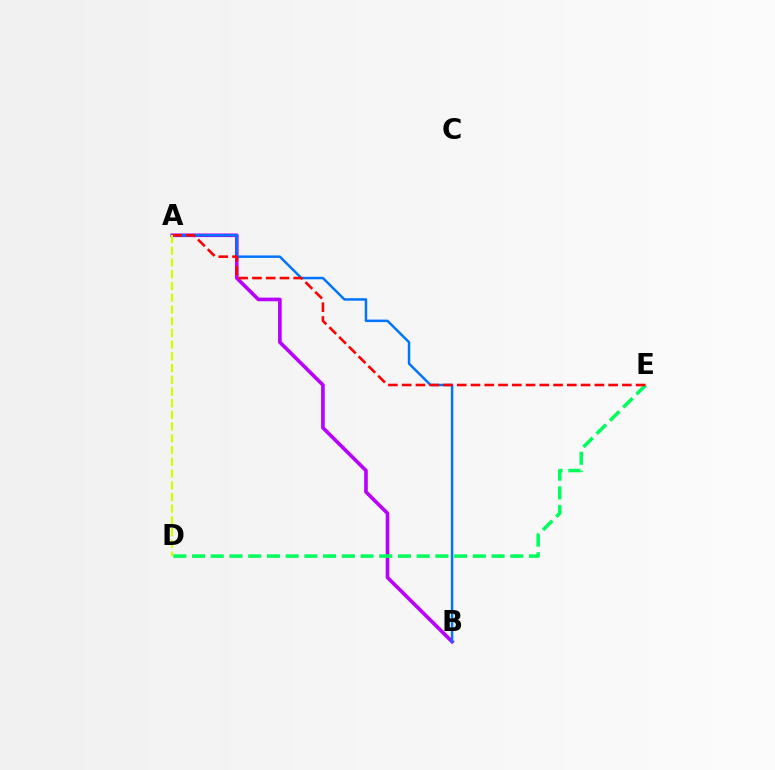{('A', 'B'): [{'color': '#b900ff', 'line_style': 'solid', 'thickness': 2.62}, {'color': '#0074ff', 'line_style': 'solid', 'thickness': 1.78}], ('D', 'E'): [{'color': '#00ff5c', 'line_style': 'dashed', 'thickness': 2.54}], ('A', 'E'): [{'color': '#ff0000', 'line_style': 'dashed', 'thickness': 1.87}], ('A', 'D'): [{'color': '#d1ff00', 'line_style': 'dashed', 'thickness': 1.59}]}